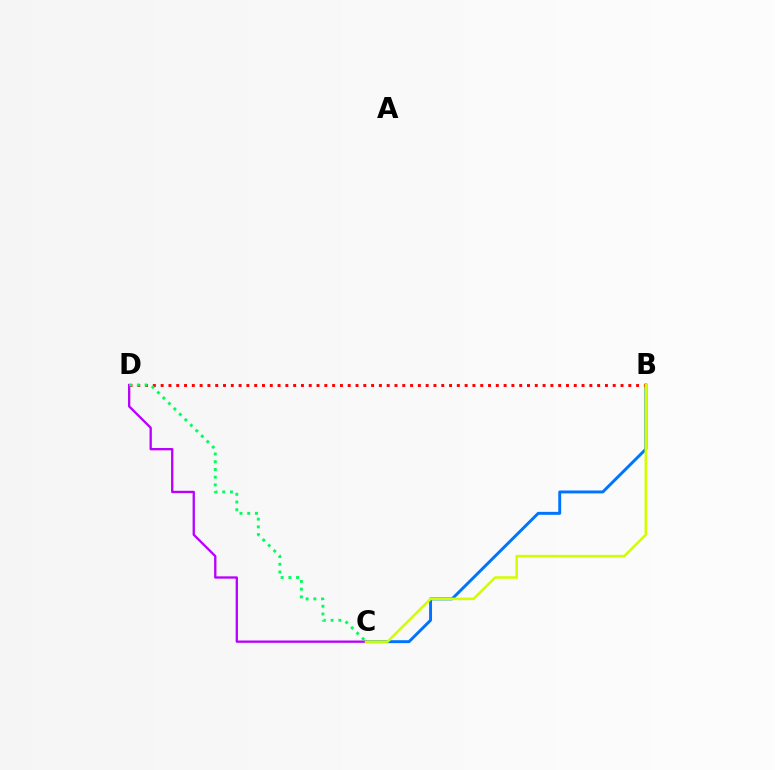{('B', 'C'): [{'color': '#0074ff', 'line_style': 'solid', 'thickness': 2.11}, {'color': '#d1ff00', 'line_style': 'solid', 'thickness': 1.84}], ('B', 'D'): [{'color': '#ff0000', 'line_style': 'dotted', 'thickness': 2.12}], ('C', 'D'): [{'color': '#b900ff', 'line_style': 'solid', 'thickness': 1.67}, {'color': '#00ff5c', 'line_style': 'dotted', 'thickness': 2.1}]}